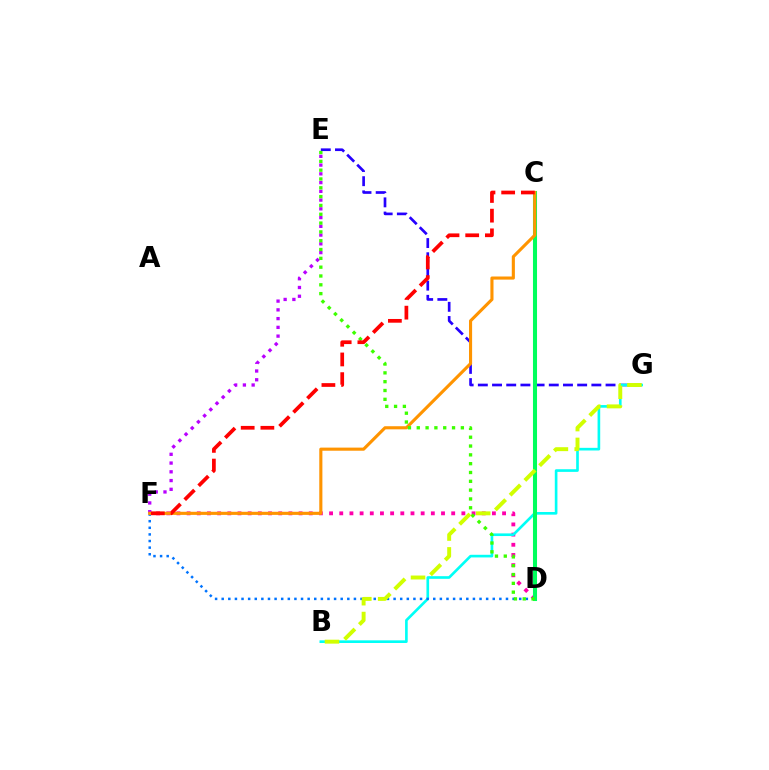{('E', 'G'): [{'color': '#2500ff', 'line_style': 'dashed', 'thickness': 1.93}], ('D', 'F'): [{'color': '#ff00ac', 'line_style': 'dotted', 'thickness': 2.76}, {'color': '#0074ff', 'line_style': 'dotted', 'thickness': 1.8}], ('B', 'G'): [{'color': '#00fff6', 'line_style': 'solid', 'thickness': 1.91}, {'color': '#d1ff00', 'line_style': 'dashed', 'thickness': 2.83}], ('E', 'F'): [{'color': '#b900ff', 'line_style': 'dotted', 'thickness': 2.38}], ('C', 'D'): [{'color': '#00ff5c', 'line_style': 'solid', 'thickness': 2.93}], ('C', 'F'): [{'color': '#ff9400', 'line_style': 'solid', 'thickness': 2.24}, {'color': '#ff0000', 'line_style': 'dashed', 'thickness': 2.67}], ('D', 'E'): [{'color': '#3dff00', 'line_style': 'dotted', 'thickness': 2.4}]}